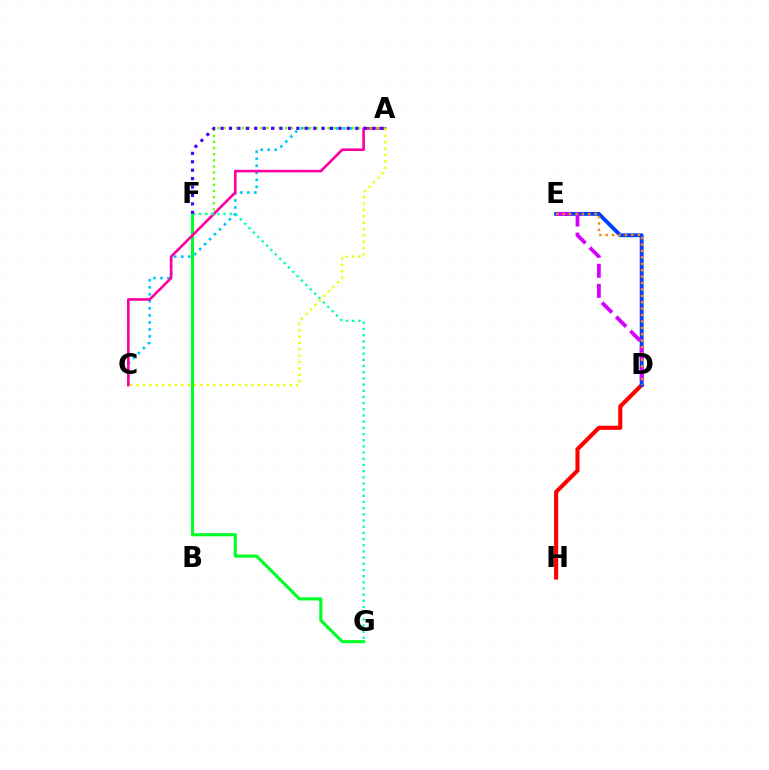{('F', 'G'): [{'color': '#00ff27', 'line_style': 'solid', 'thickness': 2.23}, {'color': '#00ffaf', 'line_style': 'dotted', 'thickness': 1.68}], ('D', 'H'): [{'color': '#ff0000', 'line_style': 'solid', 'thickness': 2.96}], ('A', 'C'): [{'color': '#00c7ff', 'line_style': 'dotted', 'thickness': 1.91}, {'color': '#ff00a0', 'line_style': 'solid', 'thickness': 1.9}, {'color': '#eeff00', 'line_style': 'dotted', 'thickness': 1.73}], ('D', 'E'): [{'color': '#003fff', 'line_style': 'solid', 'thickness': 2.78}, {'color': '#d600ff', 'line_style': 'dashed', 'thickness': 2.72}, {'color': '#ff8800', 'line_style': 'dotted', 'thickness': 1.74}], ('A', 'F'): [{'color': '#66ff00', 'line_style': 'dotted', 'thickness': 1.66}, {'color': '#4f00ff', 'line_style': 'dotted', 'thickness': 2.29}]}